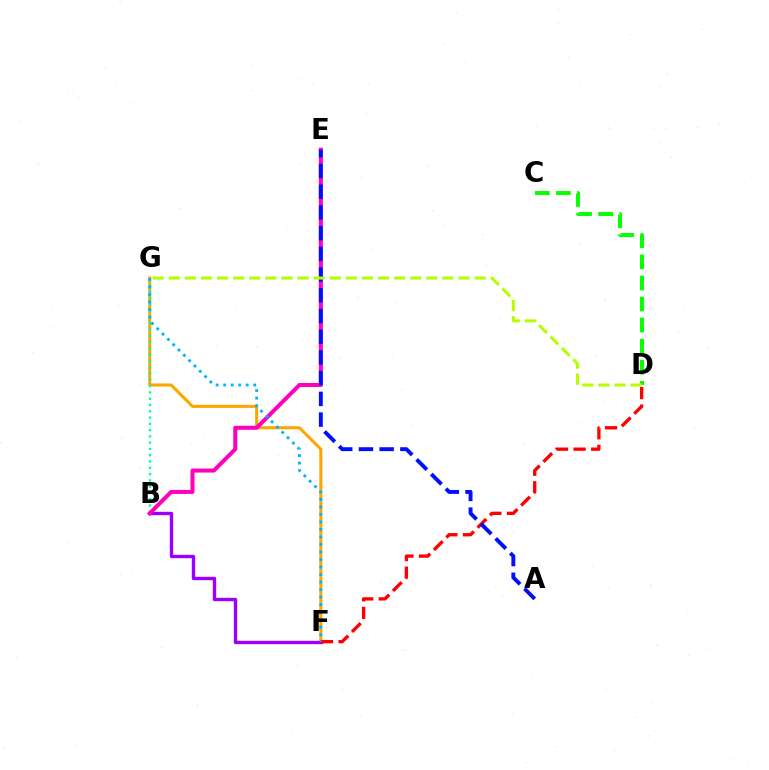{('F', 'G'): [{'color': '#ffa500', 'line_style': 'solid', 'thickness': 2.2}, {'color': '#00b5ff', 'line_style': 'dotted', 'thickness': 2.04}], ('B', 'F'): [{'color': '#9b00ff', 'line_style': 'solid', 'thickness': 2.44}], ('B', 'G'): [{'color': '#00ff9d', 'line_style': 'dotted', 'thickness': 1.71}], ('B', 'E'): [{'color': '#ff00bd', 'line_style': 'solid', 'thickness': 2.9}], ('D', 'F'): [{'color': '#ff0000', 'line_style': 'dashed', 'thickness': 2.39}], ('C', 'D'): [{'color': '#08ff00', 'line_style': 'dashed', 'thickness': 2.86}], ('A', 'E'): [{'color': '#0010ff', 'line_style': 'dashed', 'thickness': 2.81}], ('D', 'G'): [{'color': '#b3ff00', 'line_style': 'dashed', 'thickness': 2.19}]}